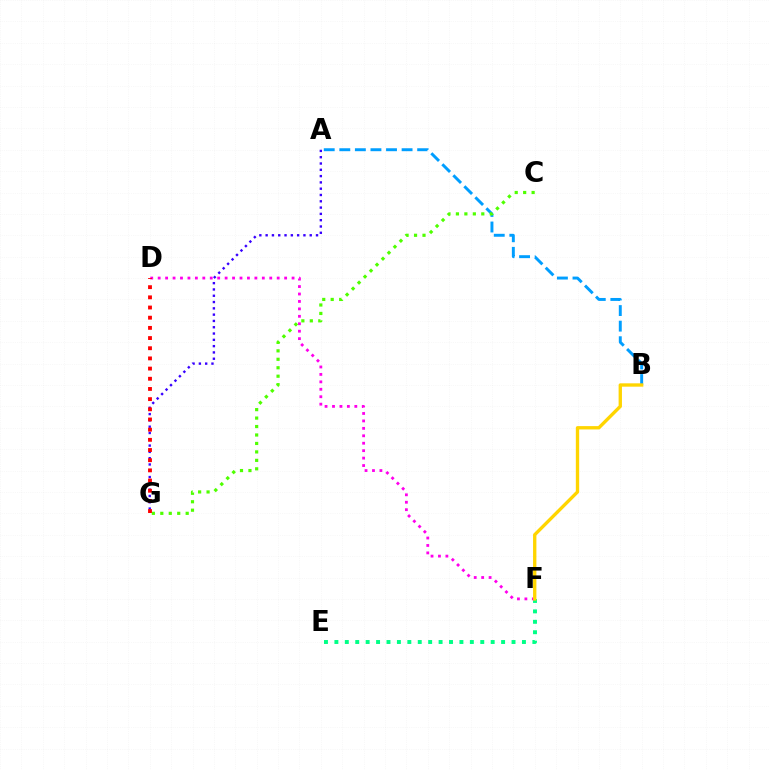{('A', 'G'): [{'color': '#3700ff', 'line_style': 'dotted', 'thickness': 1.71}], ('E', 'F'): [{'color': '#00ff86', 'line_style': 'dotted', 'thickness': 2.83}], ('A', 'B'): [{'color': '#009eff', 'line_style': 'dashed', 'thickness': 2.12}], ('D', 'F'): [{'color': '#ff00ed', 'line_style': 'dotted', 'thickness': 2.02}], ('C', 'G'): [{'color': '#4fff00', 'line_style': 'dotted', 'thickness': 2.3}], ('D', 'G'): [{'color': '#ff0000', 'line_style': 'dotted', 'thickness': 2.77}], ('B', 'F'): [{'color': '#ffd500', 'line_style': 'solid', 'thickness': 2.41}]}